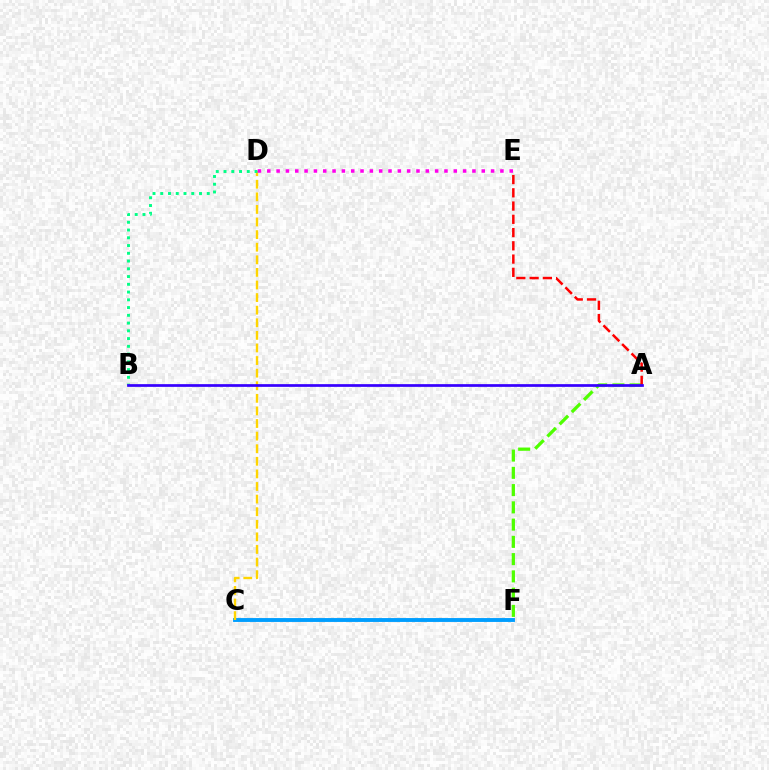{('C', 'F'): [{'color': '#009eff', 'line_style': 'solid', 'thickness': 2.8}], ('C', 'D'): [{'color': '#ffd500', 'line_style': 'dashed', 'thickness': 1.71}], ('A', 'F'): [{'color': '#4fff00', 'line_style': 'dashed', 'thickness': 2.34}], ('A', 'E'): [{'color': '#ff0000', 'line_style': 'dashed', 'thickness': 1.8}], ('B', 'D'): [{'color': '#00ff86', 'line_style': 'dotted', 'thickness': 2.11}], ('A', 'B'): [{'color': '#3700ff', 'line_style': 'solid', 'thickness': 1.96}], ('D', 'E'): [{'color': '#ff00ed', 'line_style': 'dotted', 'thickness': 2.53}]}